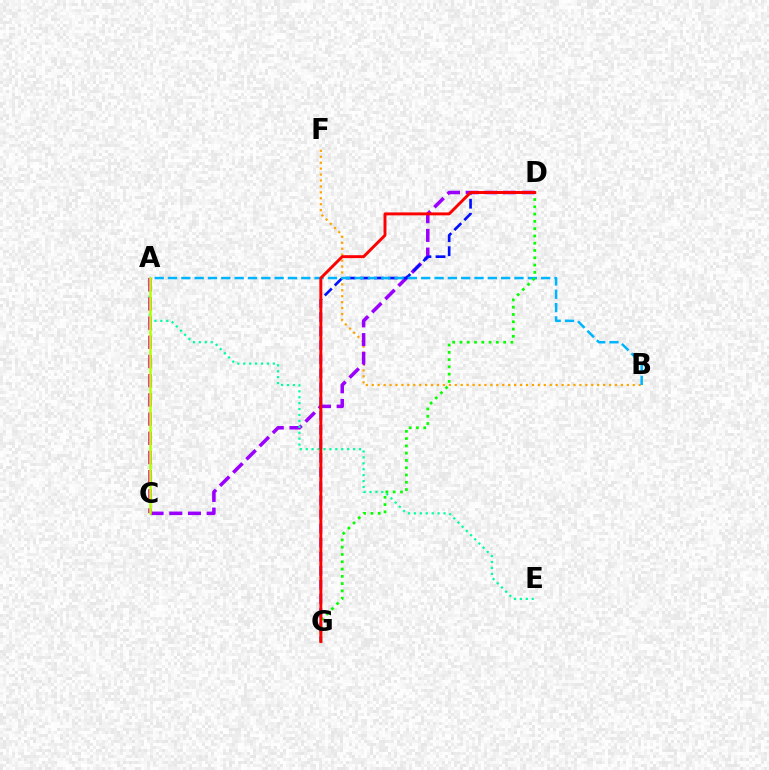{('B', 'F'): [{'color': '#ffa500', 'line_style': 'dotted', 'thickness': 1.61}], ('C', 'D'): [{'color': '#9b00ff', 'line_style': 'dashed', 'thickness': 2.54}], ('A', 'E'): [{'color': '#00ff9d', 'line_style': 'dotted', 'thickness': 1.61}], ('D', 'G'): [{'color': '#0010ff', 'line_style': 'dashed', 'thickness': 1.91}, {'color': '#08ff00', 'line_style': 'dotted', 'thickness': 1.98}, {'color': '#ff0000', 'line_style': 'solid', 'thickness': 2.11}], ('A', 'B'): [{'color': '#00b5ff', 'line_style': 'dashed', 'thickness': 1.81}], ('A', 'C'): [{'color': '#ff00bd', 'line_style': 'dashed', 'thickness': 2.61}, {'color': '#b3ff00', 'line_style': 'solid', 'thickness': 1.81}]}